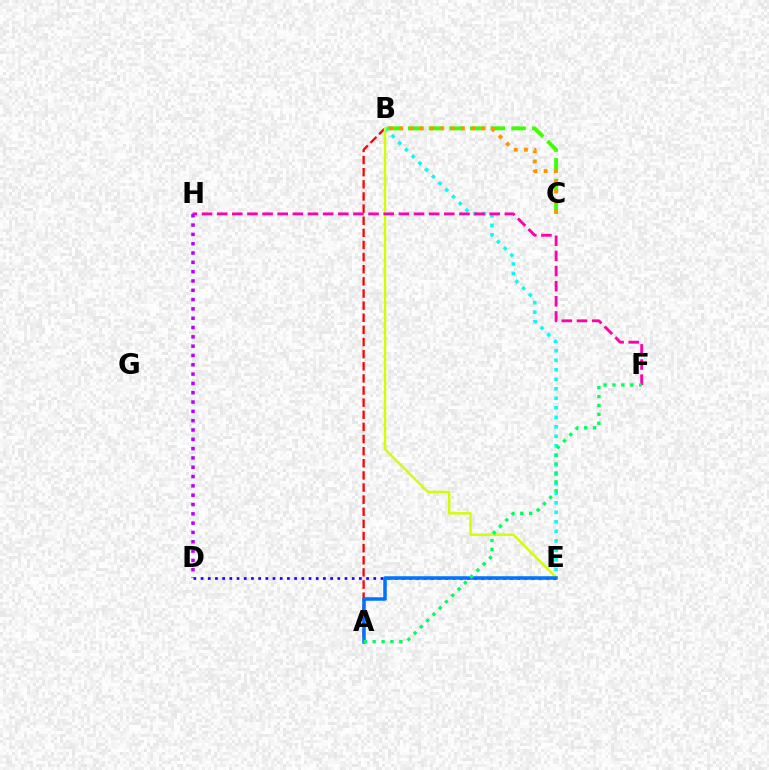{('B', 'C'): [{'color': '#3dff00', 'line_style': 'dashed', 'thickness': 2.81}, {'color': '#ff9400', 'line_style': 'dotted', 'thickness': 2.79}], ('B', 'E'): [{'color': '#00fff6', 'line_style': 'dotted', 'thickness': 2.58}, {'color': '#d1ff00', 'line_style': 'solid', 'thickness': 1.74}], ('A', 'B'): [{'color': '#ff0000', 'line_style': 'dashed', 'thickness': 1.65}], ('F', 'H'): [{'color': '#ff00ac', 'line_style': 'dashed', 'thickness': 2.06}], ('D', 'E'): [{'color': '#2500ff', 'line_style': 'dotted', 'thickness': 1.96}], ('D', 'H'): [{'color': '#b900ff', 'line_style': 'dotted', 'thickness': 2.53}], ('A', 'E'): [{'color': '#0074ff', 'line_style': 'solid', 'thickness': 2.53}], ('A', 'F'): [{'color': '#00ff5c', 'line_style': 'dotted', 'thickness': 2.41}]}